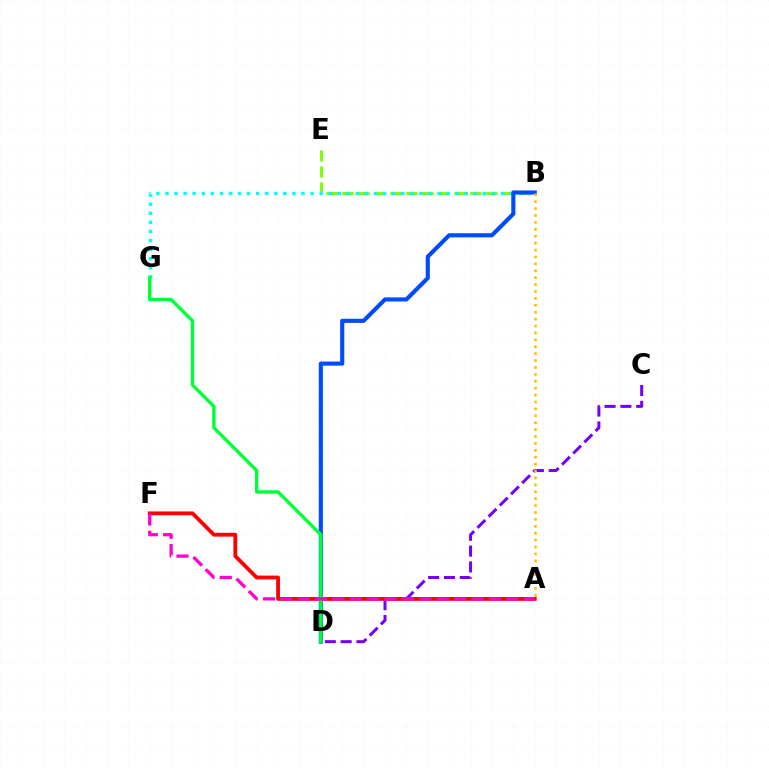{('C', 'D'): [{'color': '#7200ff', 'line_style': 'dashed', 'thickness': 2.15}], ('B', 'E'): [{'color': '#84ff00', 'line_style': 'dashed', 'thickness': 2.17}], ('B', 'G'): [{'color': '#00fff6', 'line_style': 'dotted', 'thickness': 2.46}], ('A', 'F'): [{'color': '#ff0000', 'line_style': 'solid', 'thickness': 2.74}, {'color': '#ff00cf', 'line_style': 'dashed', 'thickness': 2.36}], ('B', 'D'): [{'color': '#004bff', 'line_style': 'solid', 'thickness': 2.97}], ('A', 'B'): [{'color': '#ffbd00', 'line_style': 'dotted', 'thickness': 1.88}], ('D', 'G'): [{'color': '#00ff39', 'line_style': 'solid', 'thickness': 2.43}]}